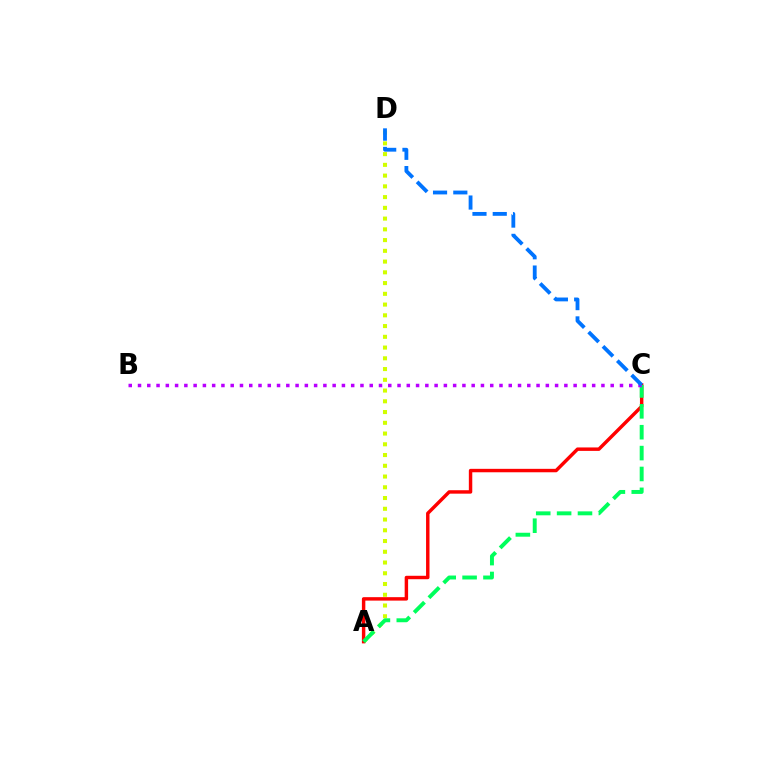{('A', 'D'): [{'color': '#d1ff00', 'line_style': 'dotted', 'thickness': 2.92}], ('A', 'C'): [{'color': '#ff0000', 'line_style': 'solid', 'thickness': 2.48}, {'color': '#00ff5c', 'line_style': 'dashed', 'thickness': 2.84}], ('B', 'C'): [{'color': '#b900ff', 'line_style': 'dotted', 'thickness': 2.52}], ('C', 'D'): [{'color': '#0074ff', 'line_style': 'dashed', 'thickness': 2.75}]}